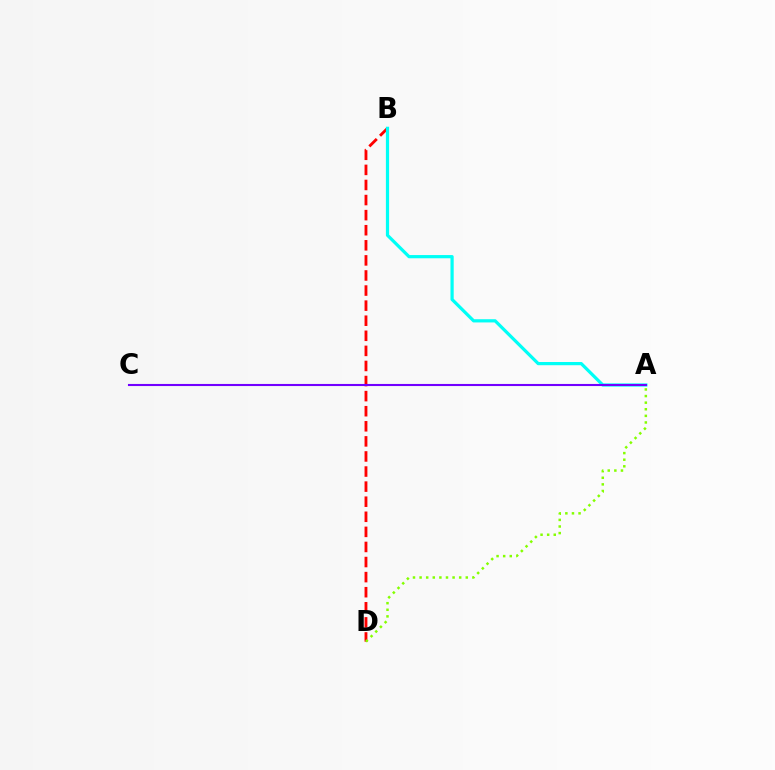{('B', 'D'): [{'color': '#ff0000', 'line_style': 'dashed', 'thickness': 2.05}], ('A', 'D'): [{'color': '#84ff00', 'line_style': 'dotted', 'thickness': 1.79}], ('A', 'B'): [{'color': '#00fff6', 'line_style': 'solid', 'thickness': 2.31}], ('A', 'C'): [{'color': '#7200ff', 'line_style': 'solid', 'thickness': 1.51}]}